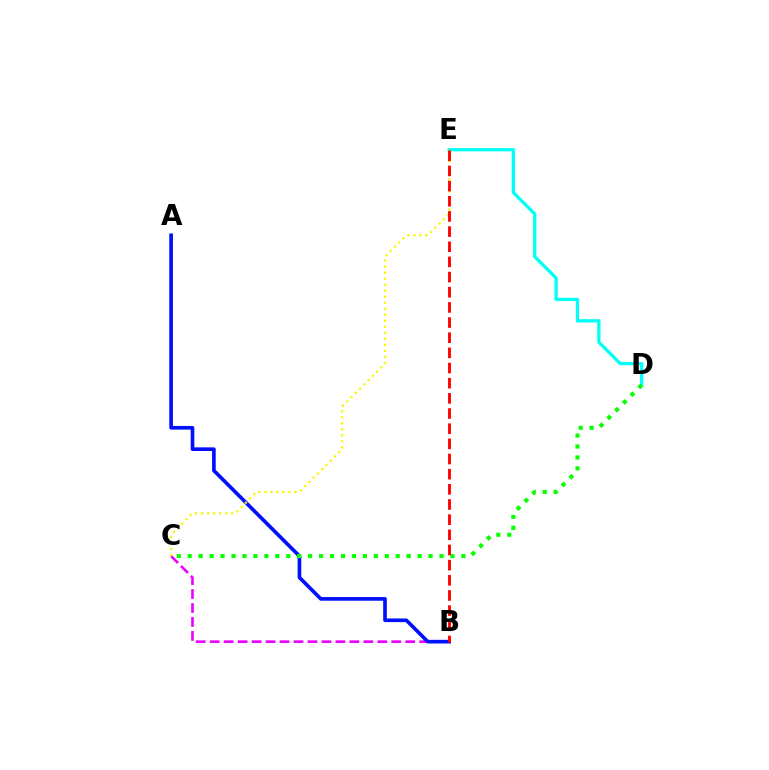{('B', 'C'): [{'color': '#ee00ff', 'line_style': 'dashed', 'thickness': 1.9}], ('D', 'E'): [{'color': '#00fff6', 'line_style': 'solid', 'thickness': 2.36}], ('A', 'B'): [{'color': '#0010ff', 'line_style': 'solid', 'thickness': 2.63}], ('C', 'D'): [{'color': '#08ff00', 'line_style': 'dotted', 'thickness': 2.97}], ('C', 'E'): [{'color': '#fcf500', 'line_style': 'dotted', 'thickness': 1.63}], ('B', 'E'): [{'color': '#ff0000', 'line_style': 'dashed', 'thickness': 2.06}]}